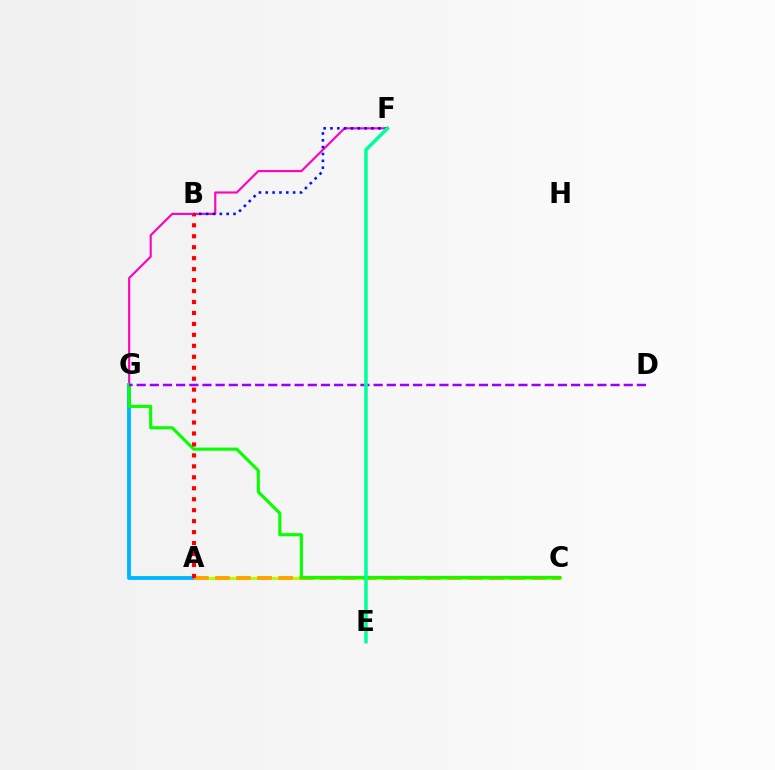{('F', 'G'): [{'color': '#ff00bd', 'line_style': 'solid', 'thickness': 1.54}], ('A', 'C'): [{'color': '#b3ff00', 'line_style': 'solid', 'thickness': 2.2}, {'color': '#ffa500', 'line_style': 'dashed', 'thickness': 2.86}], ('A', 'G'): [{'color': '#00b5ff', 'line_style': 'solid', 'thickness': 2.78}], ('B', 'F'): [{'color': '#0010ff', 'line_style': 'dotted', 'thickness': 1.86}], ('C', 'G'): [{'color': '#08ff00', 'line_style': 'solid', 'thickness': 2.25}], ('A', 'B'): [{'color': '#ff0000', 'line_style': 'dotted', 'thickness': 2.98}], ('D', 'G'): [{'color': '#9b00ff', 'line_style': 'dashed', 'thickness': 1.79}], ('E', 'F'): [{'color': '#00ff9d', 'line_style': 'solid', 'thickness': 2.55}]}